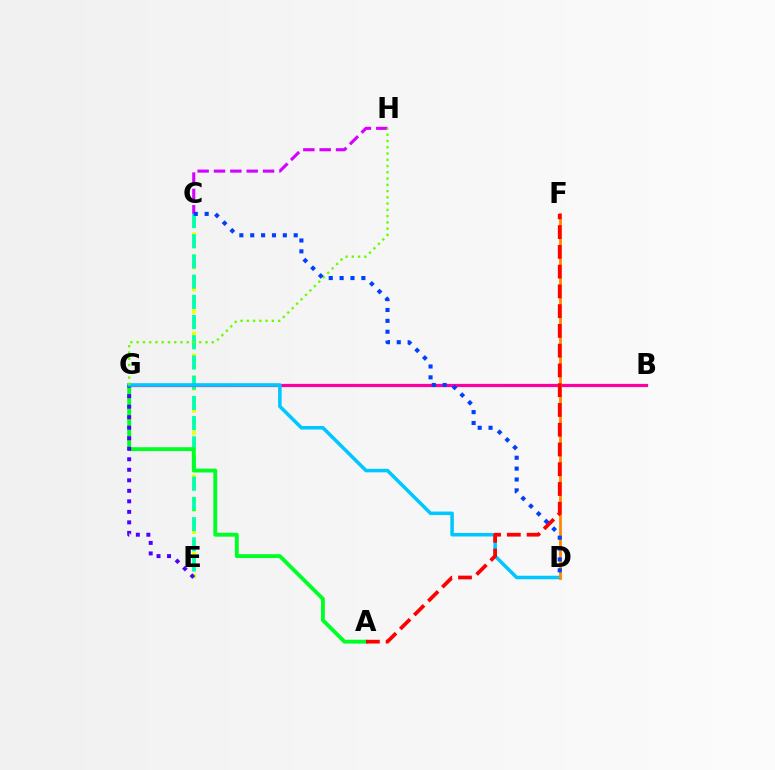{('C', 'E'): [{'color': '#eeff00', 'line_style': 'dotted', 'thickness': 2.99}, {'color': '#00ffaf', 'line_style': 'dashed', 'thickness': 2.75}], ('B', 'G'): [{'color': '#ff00a0', 'line_style': 'solid', 'thickness': 2.31}], ('A', 'G'): [{'color': '#00ff27', 'line_style': 'solid', 'thickness': 2.79}], ('E', 'G'): [{'color': '#4f00ff', 'line_style': 'dotted', 'thickness': 2.86}], ('D', 'G'): [{'color': '#00c7ff', 'line_style': 'solid', 'thickness': 2.55}], ('D', 'F'): [{'color': '#ff8800', 'line_style': 'solid', 'thickness': 2.01}], ('C', 'H'): [{'color': '#d600ff', 'line_style': 'dashed', 'thickness': 2.22}], ('A', 'F'): [{'color': '#ff0000', 'line_style': 'dashed', 'thickness': 2.68}], ('G', 'H'): [{'color': '#66ff00', 'line_style': 'dotted', 'thickness': 1.7}], ('C', 'D'): [{'color': '#003fff', 'line_style': 'dotted', 'thickness': 2.95}]}